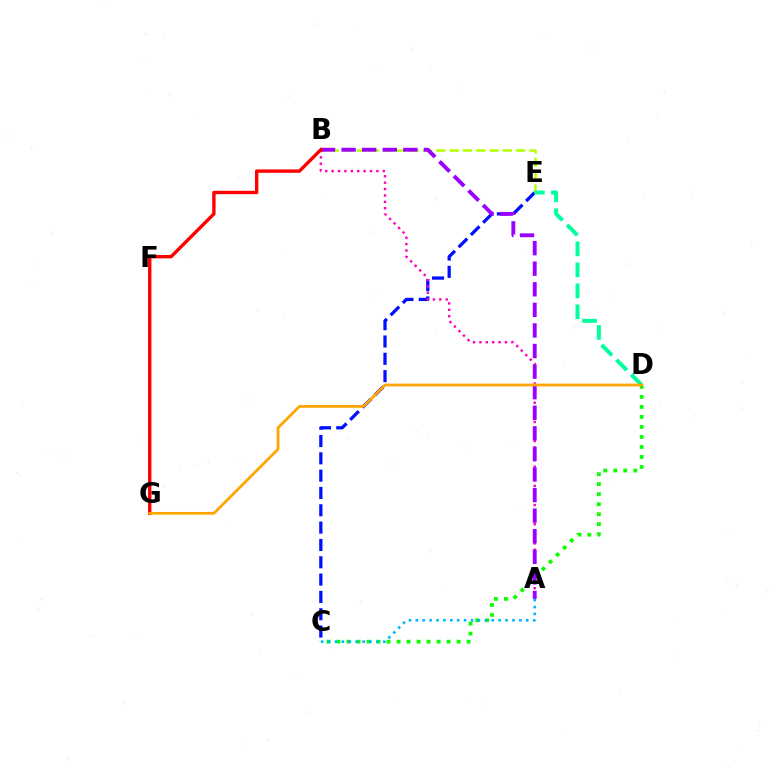{('C', 'E'): [{'color': '#0010ff', 'line_style': 'dashed', 'thickness': 2.35}], ('A', 'B'): [{'color': '#ff00bd', 'line_style': 'dotted', 'thickness': 1.74}, {'color': '#9b00ff', 'line_style': 'dashed', 'thickness': 2.8}], ('C', 'D'): [{'color': '#08ff00', 'line_style': 'dotted', 'thickness': 2.72}], ('B', 'E'): [{'color': '#b3ff00', 'line_style': 'dashed', 'thickness': 1.81}], ('A', 'C'): [{'color': '#00b5ff', 'line_style': 'dotted', 'thickness': 1.88}], ('D', 'E'): [{'color': '#00ff9d', 'line_style': 'dashed', 'thickness': 2.85}], ('B', 'G'): [{'color': '#ff0000', 'line_style': 'solid', 'thickness': 2.44}], ('D', 'G'): [{'color': '#ffa500', 'line_style': 'solid', 'thickness': 1.98}]}